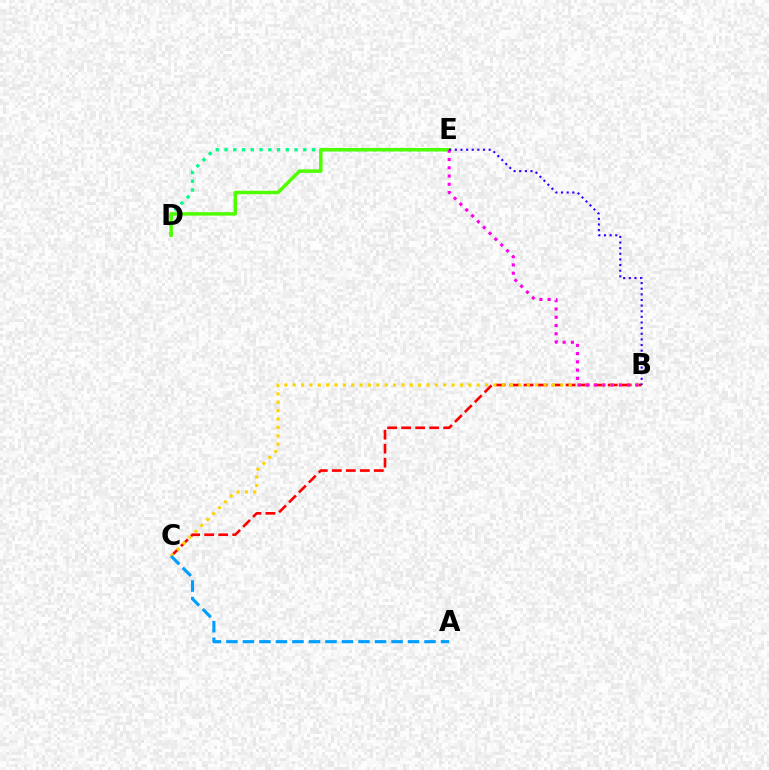{('D', 'E'): [{'color': '#00ff86', 'line_style': 'dotted', 'thickness': 2.38}, {'color': '#4fff00', 'line_style': 'solid', 'thickness': 2.5}], ('B', 'C'): [{'color': '#ff0000', 'line_style': 'dashed', 'thickness': 1.9}, {'color': '#ffd500', 'line_style': 'dotted', 'thickness': 2.27}], ('A', 'C'): [{'color': '#009eff', 'line_style': 'dashed', 'thickness': 2.24}], ('B', 'E'): [{'color': '#ff00ed', 'line_style': 'dotted', 'thickness': 2.24}, {'color': '#3700ff', 'line_style': 'dotted', 'thickness': 1.53}]}